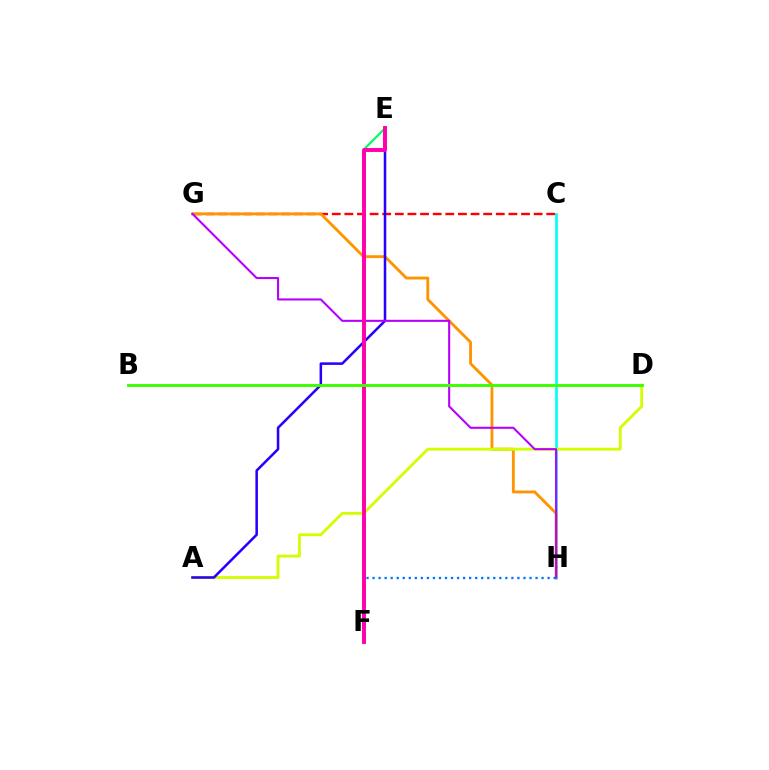{('C', 'H'): [{'color': '#00fff6', 'line_style': 'solid', 'thickness': 1.91}], ('C', 'G'): [{'color': '#ff0000', 'line_style': 'dashed', 'thickness': 1.71}], ('G', 'H'): [{'color': '#ff9400', 'line_style': 'solid', 'thickness': 2.06}, {'color': '#b900ff', 'line_style': 'solid', 'thickness': 1.5}], ('E', 'F'): [{'color': '#00ff5c', 'line_style': 'solid', 'thickness': 1.58}, {'color': '#ff00ac', 'line_style': 'solid', 'thickness': 2.82}], ('A', 'D'): [{'color': '#d1ff00', 'line_style': 'solid', 'thickness': 2.02}], ('A', 'E'): [{'color': '#2500ff', 'line_style': 'solid', 'thickness': 1.82}], ('F', 'H'): [{'color': '#0074ff', 'line_style': 'dotted', 'thickness': 1.64}], ('B', 'D'): [{'color': '#3dff00', 'line_style': 'solid', 'thickness': 2.1}]}